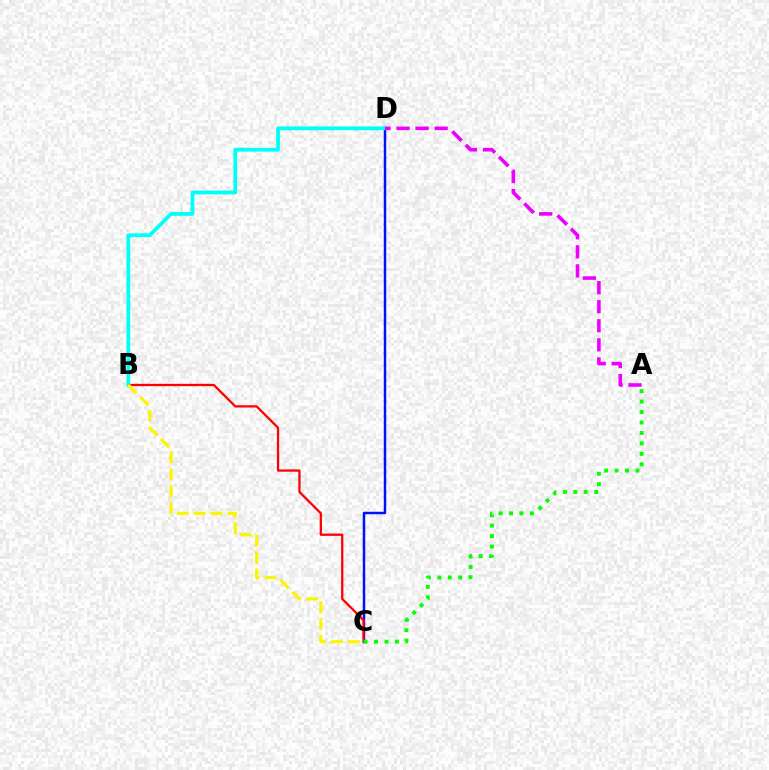{('C', 'D'): [{'color': '#0010ff', 'line_style': 'solid', 'thickness': 1.77}], ('B', 'C'): [{'color': '#ff0000', 'line_style': 'solid', 'thickness': 1.64}, {'color': '#fcf500', 'line_style': 'dashed', 'thickness': 2.29}], ('B', 'D'): [{'color': '#00fff6', 'line_style': 'solid', 'thickness': 2.72}], ('A', 'C'): [{'color': '#08ff00', 'line_style': 'dotted', 'thickness': 2.84}], ('A', 'D'): [{'color': '#ee00ff', 'line_style': 'dashed', 'thickness': 2.59}]}